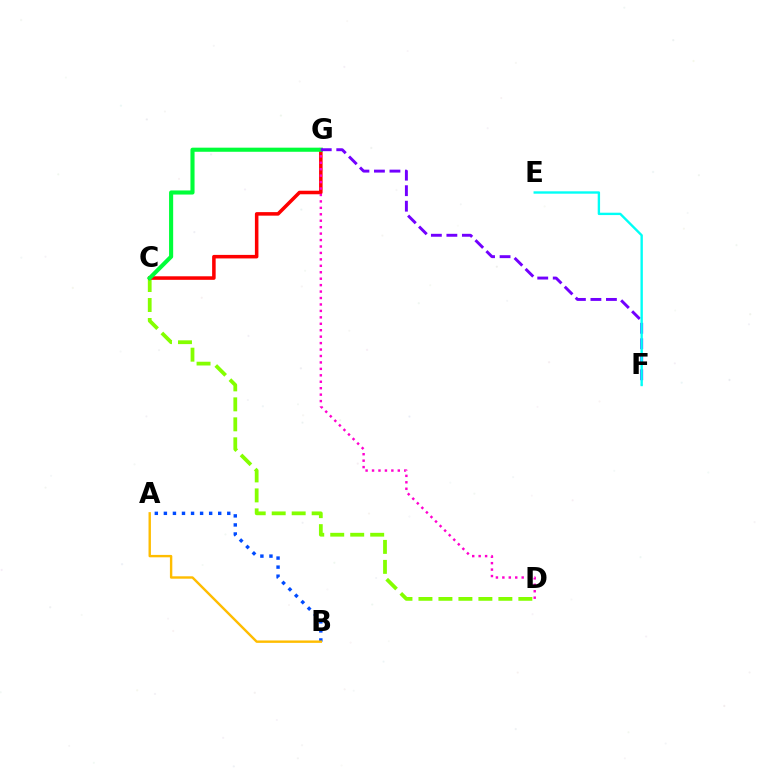{('A', 'B'): [{'color': '#004bff', 'line_style': 'dotted', 'thickness': 2.46}, {'color': '#ffbd00', 'line_style': 'solid', 'thickness': 1.73}], ('C', 'D'): [{'color': '#84ff00', 'line_style': 'dashed', 'thickness': 2.71}], ('C', 'G'): [{'color': '#ff0000', 'line_style': 'solid', 'thickness': 2.55}, {'color': '#00ff39', 'line_style': 'solid', 'thickness': 2.95}], ('D', 'G'): [{'color': '#ff00cf', 'line_style': 'dotted', 'thickness': 1.75}], ('F', 'G'): [{'color': '#7200ff', 'line_style': 'dashed', 'thickness': 2.11}], ('E', 'F'): [{'color': '#00fff6', 'line_style': 'solid', 'thickness': 1.71}]}